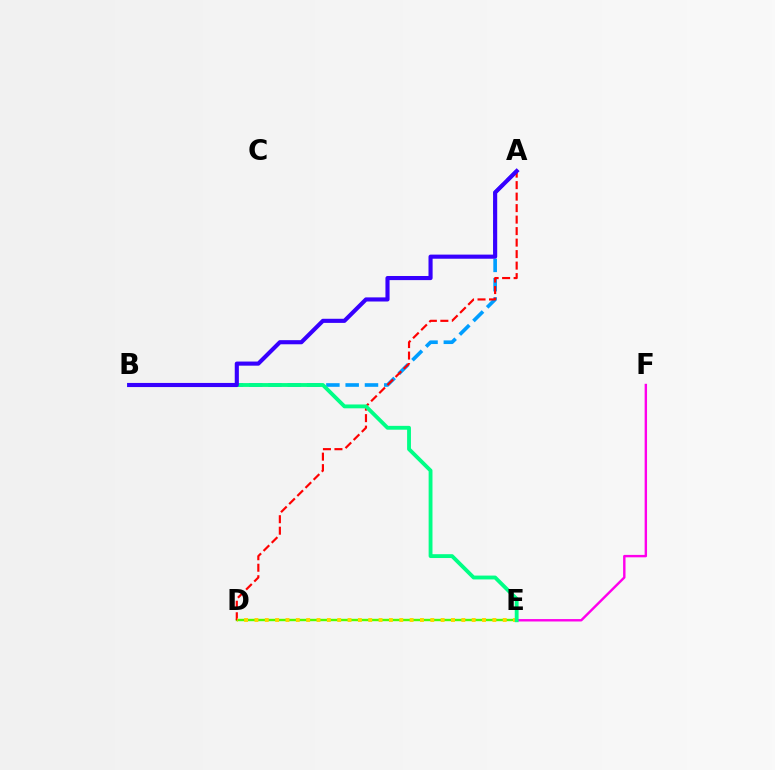{('D', 'E'): [{'color': '#4fff00', 'line_style': 'solid', 'thickness': 1.73}, {'color': '#ffd500', 'line_style': 'dotted', 'thickness': 2.81}], ('A', 'B'): [{'color': '#009eff', 'line_style': 'dashed', 'thickness': 2.62}, {'color': '#3700ff', 'line_style': 'solid', 'thickness': 2.97}], ('E', 'F'): [{'color': '#ff00ed', 'line_style': 'solid', 'thickness': 1.74}], ('A', 'D'): [{'color': '#ff0000', 'line_style': 'dashed', 'thickness': 1.56}], ('B', 'E'): [{'color': '#00ff86', 'line_style': 'solid', 'thickness': 2.77}]}